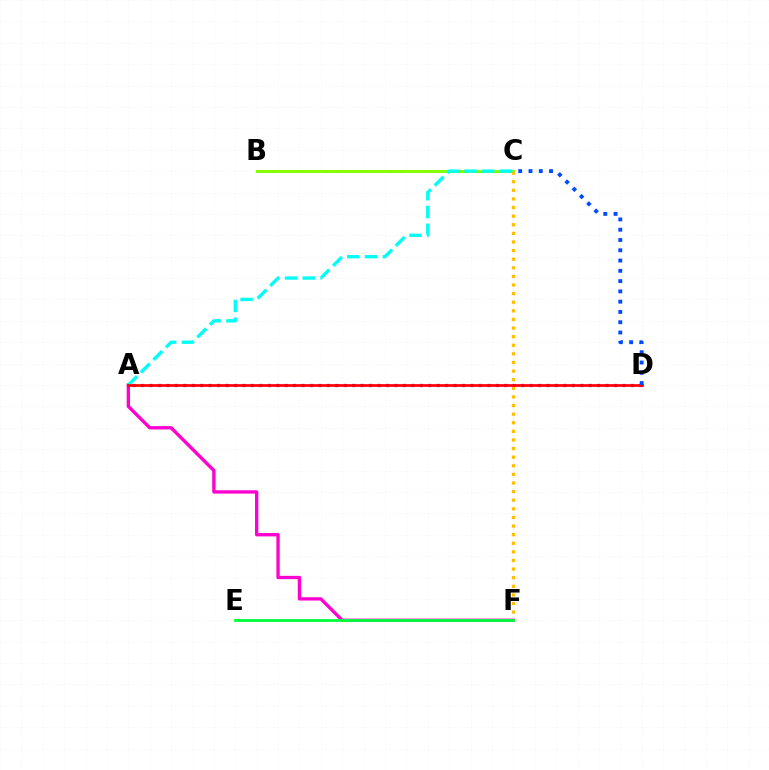{('A', 'D'): [{'color': '#7200ff', 'line_style': 'dotted', 'thickness': 2.29}, {'color': '#ff0000', 'line_style': 'solid', 'thickness': 1.95}], ('B', 'C'): [{'color': '#84ff00', 'line_style': 'solid', 'thickness': 2.12}], ('C', 'F'): [{'color': '#ffbd00', 'line_style': 'dotted', 'thickness': 2.34}], ('A', 'F'): [{'color': '#ff00cf', 'line_style': 'solid', 'thickness': 2.4}], ('E', 'F'): [{'color': '#00ff39', 'line_style': 'solid', 'thickness': 2.02}], ('A', 'C'): [{'color': '#00fff6', 'line_style': 'dashed', 'thickness': 2.41}], ('C', 'D'): [{'color': '#004bff', 'line_style': 'dotted', 'thickness': 2.79}]}